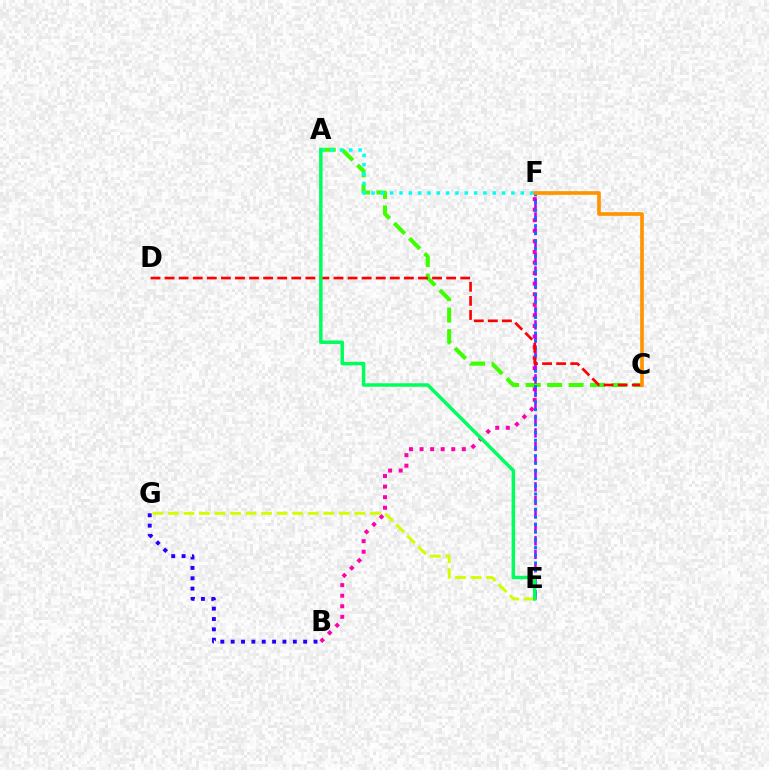{('A', 'C'): [{'color': '#3dff00', 'line_style': 'dashed', 'thickness': 2.92}], ('B', 'F'): [{'color': '#ff00ac', 'line_style': 'dotted', 'thickness': 2.87}], ('B', 'G'): [{'color': '#2500ff', 'line_style': 'dotted', 'thickness': 2.81}], ('E', 'G'): [{'color': '#d1ff00', 'line_style': 'dashed', 'thickness': 2.11}], ('E', 'F'): [{'color': '#b900ff', 'line_style': 'dashed', 'thickness': 1.83}, {'color': '#0074ff', 'line_style': 'dotted', 'thickness': 2.08}], ('C', 'D'): [{'color': '#ff0000', 'line_style': 'dashed', 'thickness': 1.91}], ('A', 'F'): [{'color': '#00fff6', 'line_style': 'dotted', 'thickness': 2.53}], ('C', 'F'): [{'color': '#ff9400', 'line_style': 'solid', 'thickness': 2.65}], ('A', 'E'): [{'color': '#00ff5c', 'line_style': 'solid', 'thickness': 2.51}]}